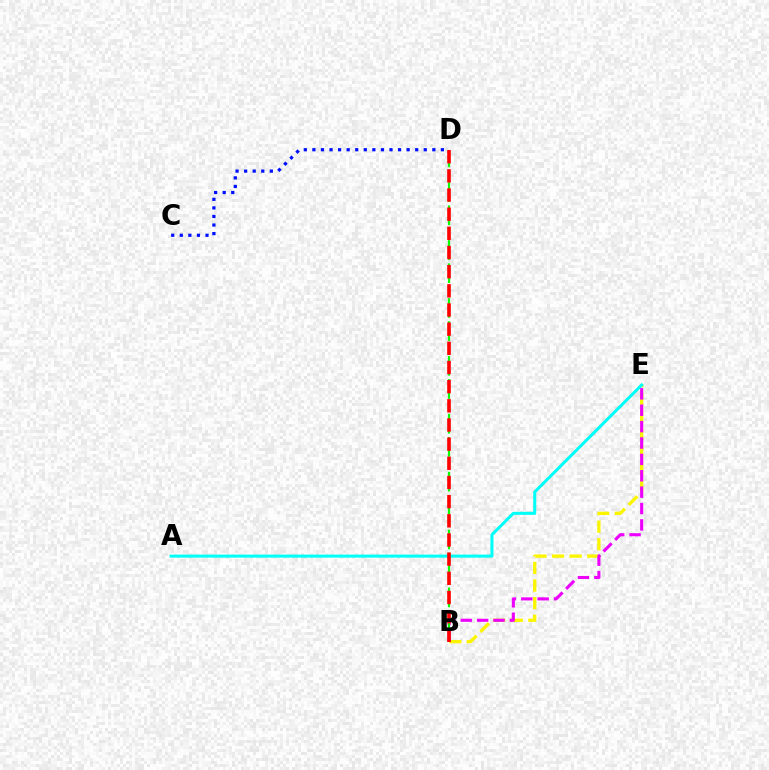{('B', 'E'): [{'color': '#fcf500', 'line_style': 'dashed', 'thickness': 2.39}, {'color': '#ee00ff', 'line_style': 'dashed', 'thickness': 2.23}], ('A', 'E'): [{'color': '#00fff6', 'line_style': 'solid', 'thickness': 2.18}], ('B', 'D'): [{'color': '#08ff00', 'line_style': 'dashed', 'thickness': 1.57}, {'color': '#ff0000', 'line_style': 'dashed', 'thickness': 2.6}], ('C', 'D'): [{'color': '#0010ff', 'line_style': 'dotted', 'thickness': 2.33}]}